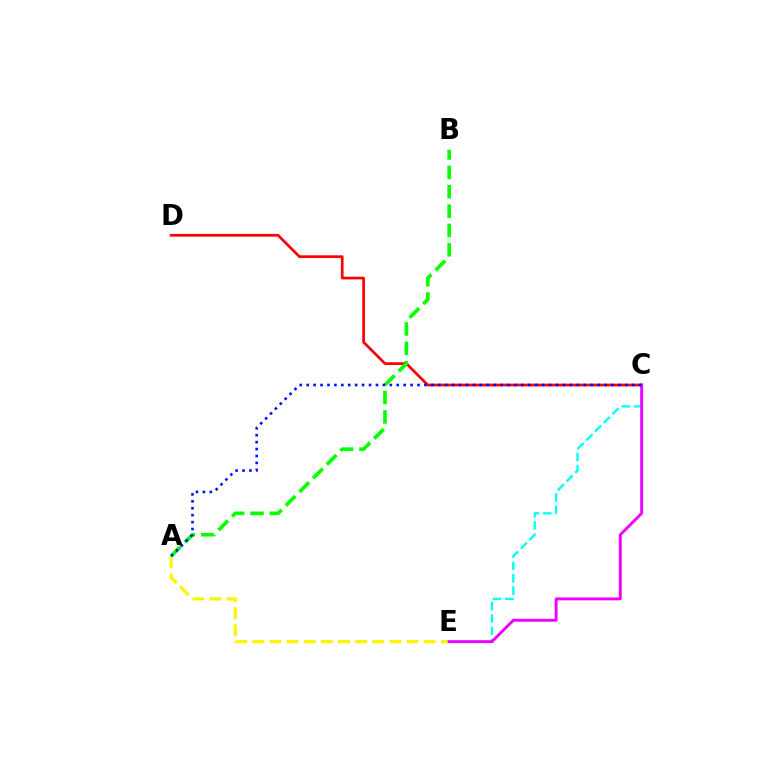{('C', 'E'): [{'color': '#00fff6', 'line_style': 'dashed', 'thickness': 1.68}, {'color': '#ee00ff', 'line_style': 'solid', 'thickness': 2.09}], ('C', 'D'): [{'color': '#ff0000', 'line_style': 'solid', 'thickness': 1.95}], ('A', 'E'): [{'color': '#fcf500', 'line_style': 'dashed', 'thickness': 2.33}], ('A', 'B'): [{'color': '#08ff00', 'line_style': 'dashed', 'thickness': 2.63}], ('A', 'C'): [{'color': '#0010ff', 'line_style': 'dotted', 'thickness': 1.88}]}